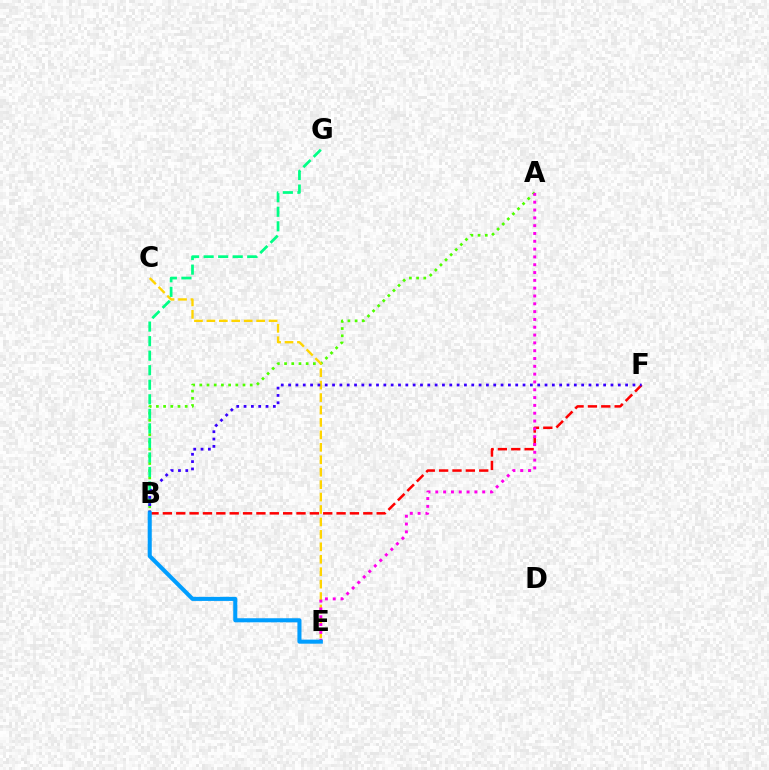{('A', 'B'): [{'color': '#4fff00', 'line_style': 'dotted', 'thickness': 1.96}], ('B', 'F'): [{'color': '#ff0000', 'line_style': 'dashed', 'thickness': 1.82}, {'color': '#3700ff', 'line_style': 'dotted', 'thickness': 1.99}], ('C', 'E'): [{'color': '#ffd500', 'line_style': 'dashed', 'thickness': 1.69}], ('A', 'E'): [{'color': '#ff00ed', 'line_style': 'dotted', 'thickness': 2.12}], ('B', 'G'): [{'color': '#00ff86', 'line_style': 'dashed', 'thickness': 1.98}], ('B', 'E'): [{'color': '#009eff', 'line_style': 'solid', 'thickness': 2.93}]}